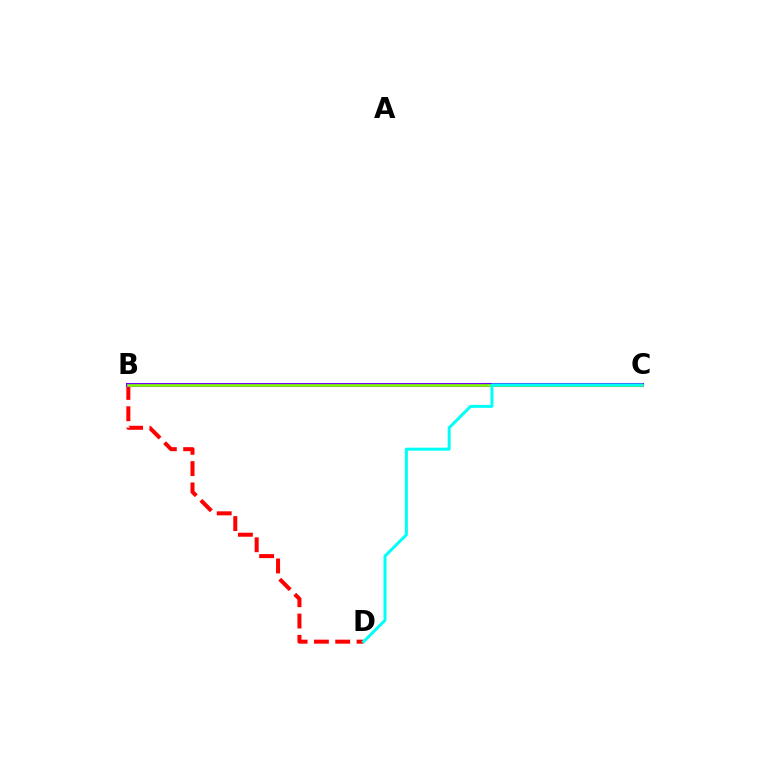{('B', 'D'): [{'color': '#ff0000', 'line_style': 'dashed', 'thickness': 2.89}], ('B', 'C'): [{'color': '#7200ff', 'line_style': 'solid', 'thickness': 2.93}, {'color': '#84ff00', 'line_style': 'solid', 'thickness': 1.9}], ('C', 'D'): [{'color': '#00fff6', 'line_style': 'solid', 'thickness': 2.15}]}